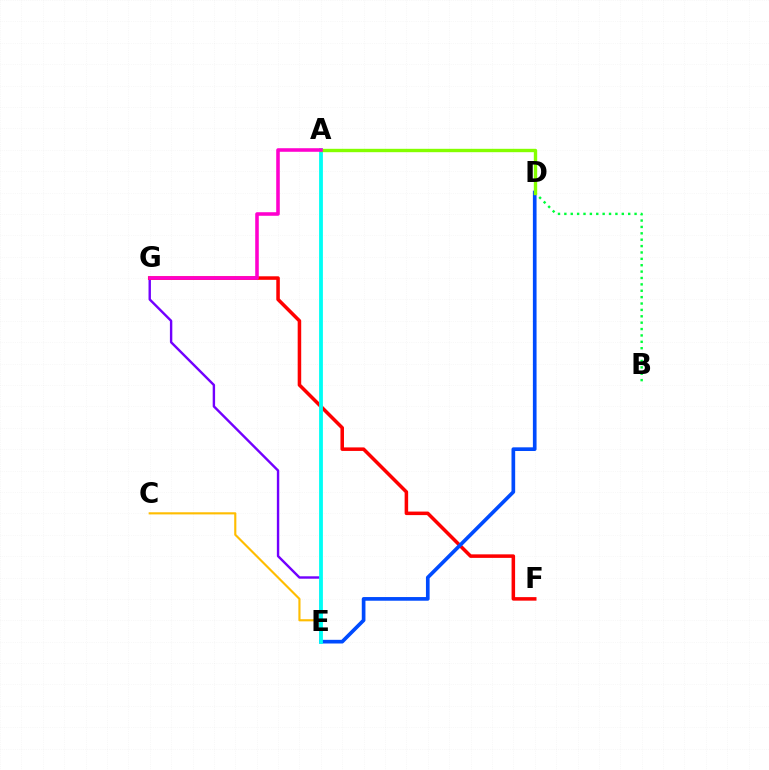{('E', 'G'): [{'color': '#7200ff', 'line_style': 'solid', 'thickness': 1.73}], ('C', 'E'): [{'color': '#ffbd00', 'line_style': 'solid', 'thickness': 1.54}], ('F', 'G'): [{'color': '#ff0000', 'line_style': 'solid', 'thickness': 2.54}], ('B', 'D'): [{'color': '#00ff39', 'line_style': 'dotted', 'thickness': 1.73}], ('D', 'E'): [{'color': '#004bff', 'line_style': 'solid', 'thickness': 2.65}], ('A', 'E'): [{'color': '#00fff6', 'line_style': 'solid', 'thickness': 2.74}], ('A', 'D'): [{'color': '#84ff00', 'line_style': 'solid', 'thickness': 2.43}], ('A', 'G'): [{'color': '#ff00cf', 'line_style': 'solid', 'thickness': 2.56}]}